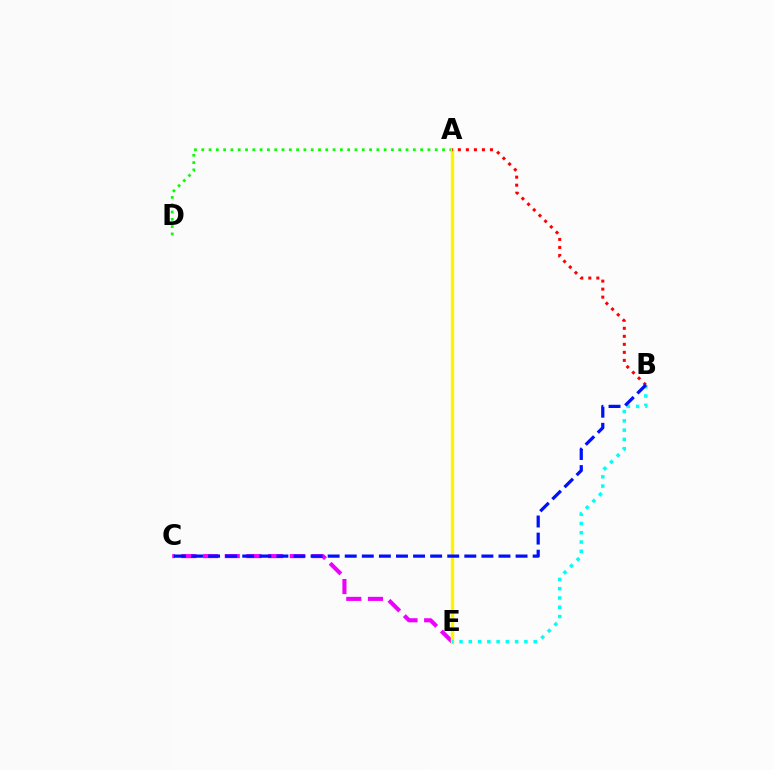{('A', 'D'): [{'color': '#08ff00', 'line_style': 'dotted', 'thickness': 1.98}], ('C', 'E'): [{'color': '#ee00ff', 'line_style': 'dashed', 'thickness': 2.94}], ('A', 'E'): [{'color': '#fcf500', 'line_style': 'solid', 'thickness': 2.47}], ('A', 'B'): [{'color': '#ff0000', 'line_style': 'dotted', 'thickness': 2.18}], ('B', 'E'): [{'color': '#00fff6', 'line_style': 'dotted', 'thickness': 2.52}], ('B', 'C'): [{'color': '#0010ff', 'line_style': 'dashed', 'thickness': 2.32}]}